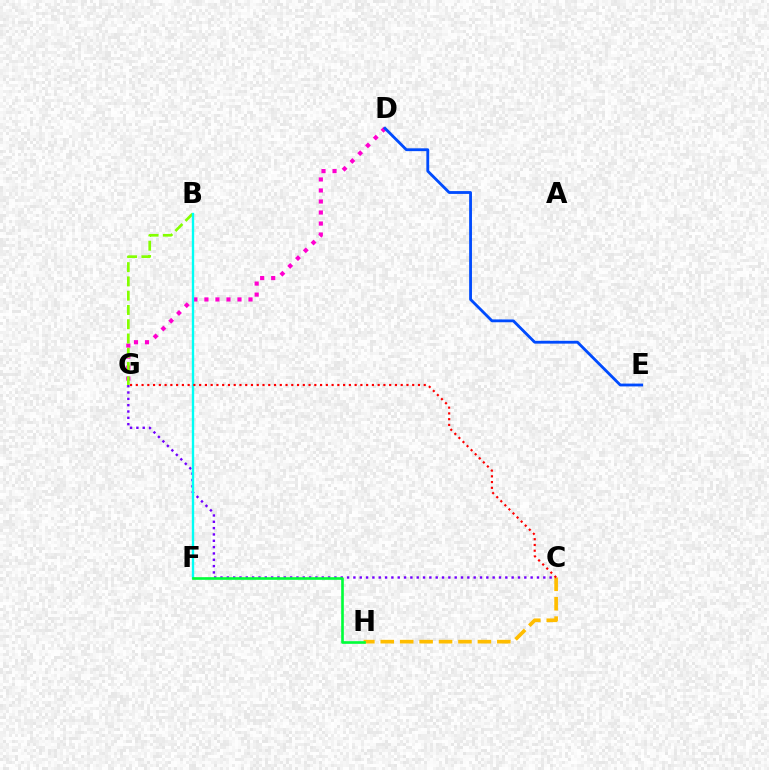{('C', 'H'): [{'color': '#ffbd00', 'line_style': 'dashed', 'thickness': 2.64}], ('D', 'G'): [{'color': '#ff00cf', 'line_style': 'dotted', 'thickness': 2.99}], ('D', 'E'): [{'color': '#004bff', 'line_style': 'solid', 'thickness': 2.04}], ('B', 'G'): [{'color': '#84ff00', 'line_style': 'dashed', 'thickness': 1.94}], ('C', 'G'): [{'color': '#7200ff', 'line_style': 'dotted', 'thickness': 1.72}, {'color': '#ff0000', 'line_style': 'dotted', 'thickness': 1.56}], ('B', 'F'): [{'color': '#00fff6', 'line_style': 'solid', 'thickness': 1.7}], ('F', 'H'): [{'color': '#00ff39', 'line_style': 'solid', 'thickness': 1.9}]}